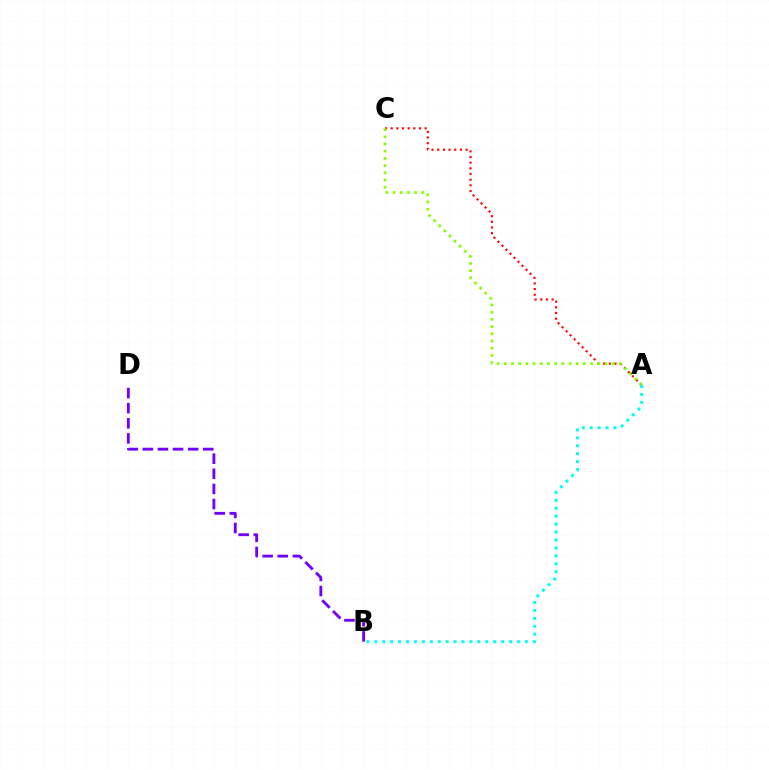{('A', 'C'): [{'color': '#ff0000', 'line_style': 'dotted', 'thickness': 1.54}, {'color': '#84ff00', 'line_style': 'dotted', 'thickness': 1.96}], ('B', 'D'): [{'color': '#7200ff', 'line_style': 'dashed', 'thickness': 2.05}], ('A', 'B'): [{'color': '#00fff6', 'line_style': 'dotted', 'thickness': 2.15}]}